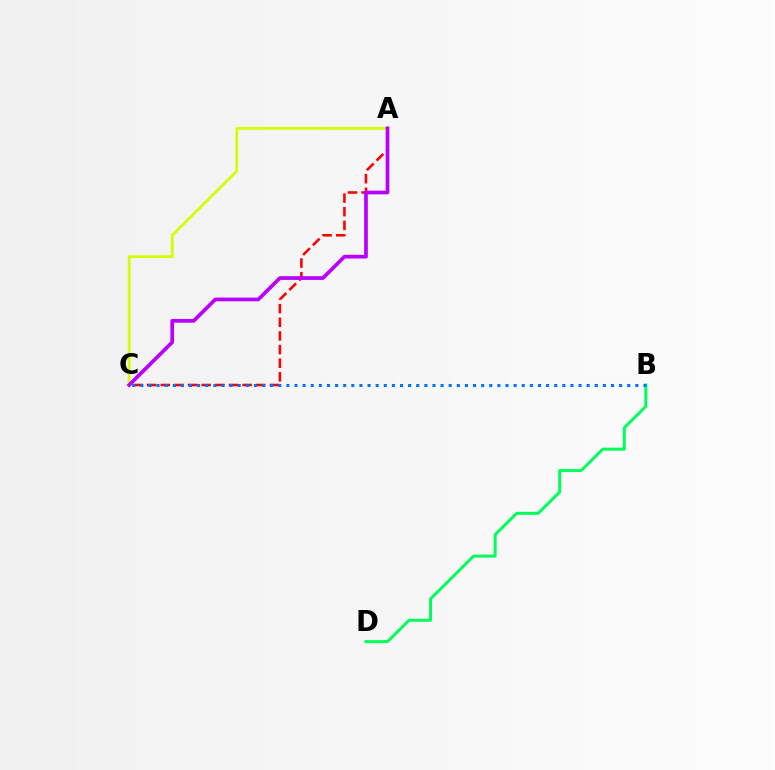{('A', 'C'): [{'color': '#ff0000', 'line_style': 'dashed', 'thickness': 1.85}, {'color': '#d1ff00', 'line_style': 'solid', 'thickness': 1.99}, {'color': '#b900ff', 'line_style': 'solid', 'thickness': 2.67}], ('B', 'D'): [{'color': '#00ff5c', 'line_style': 'solid', 'thickness': 2.16}], ('B', 'C'): [{'color': '#0074ff', 'line_style': 'dotted', 'thickness': 2.2}]}